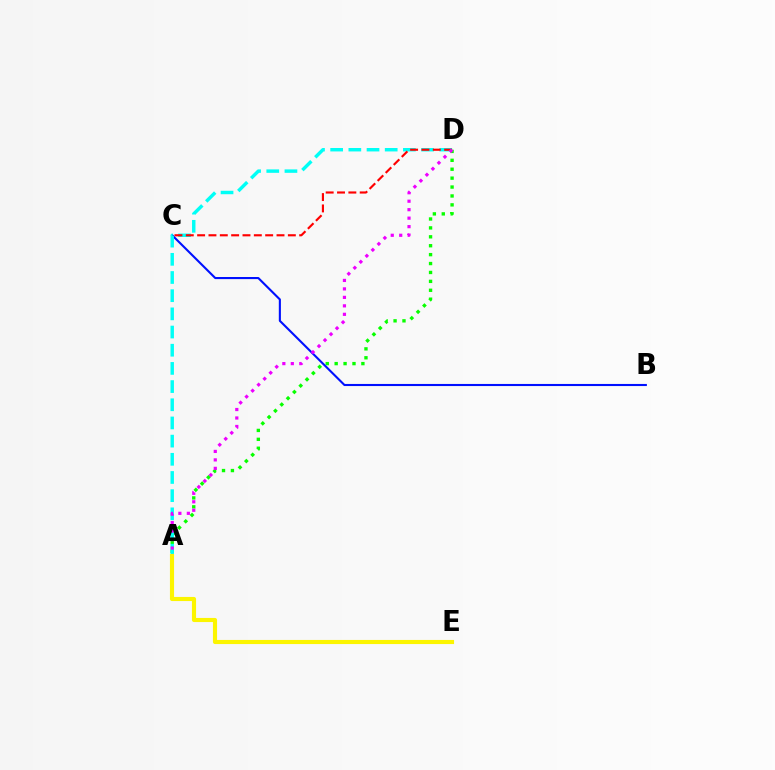{('A', 'D'): [{'color': '#08ff00', 'line_style': 'dotted', 'thickness': 2.42}, {'color': '#00fff6', 'line_style': 'dashed', 'thickness': 2.47}, {'color': '#ee00ff', 'line_style': 'dotted', 'thickness': 2.3}], ('B', 'C'): [{'color': '#0010ff', 'line_style': 'solid', 'thickness': 1.51}], ('C', 'D'): [{'color': '#ff0000', 'line_style': 'dashed', 'thickness': 1.54}], ('A', 'E'): [{'color': '#fcf500', 'line_style': 'solid', 'thickness': 2.97}]}